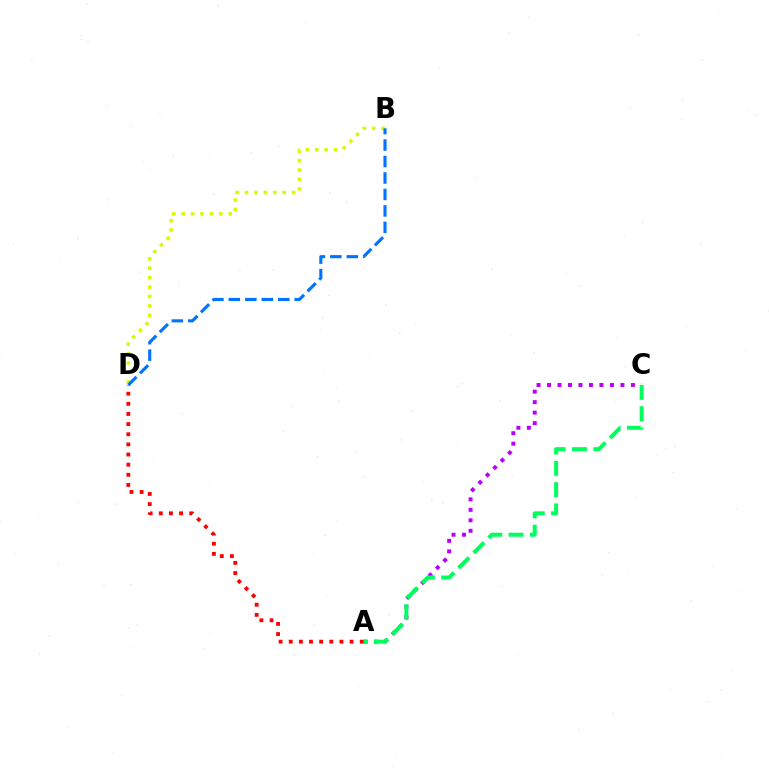{('B', 'D'): [{'color': '#d1ff00', 'line_style': 'dotted', 'thickness': 2.56}, {'color': '#0074ff', 'line_style': 'dashed', 'thickness': 2.24}], ('A', 'C'): [{'color': '#b900ff', 'line_style': 'dotted', 'thickness': 2.85}, {'color': '#00ff5c', 'line_style': 'dashed', 'thickness': 2.89}], ('A', 'D'): [{'color': '#ff0000', 'line_style': 'dotted', 'thickness': 2.75}]}